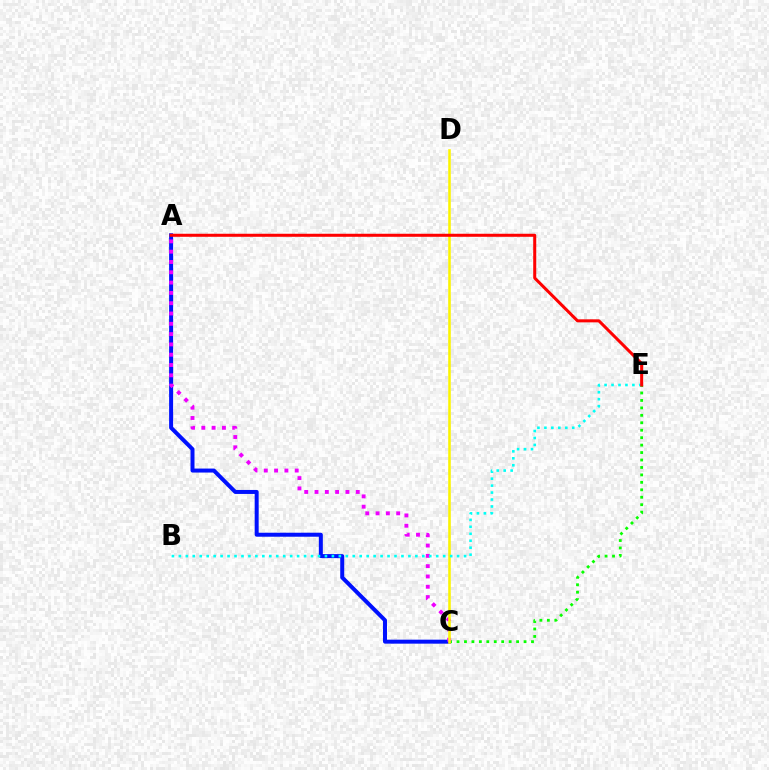{('A', 'C'): [{'color': '#0010ff', 'line_style': 'solid', 'thickness': 2.88}, {'color': '#ee00ff', 'line_style': 'dotted', 'thickness': 2.8}], ('C', 'E'): [{'color': '#08ff00', 'line_style': 'dotted', 'thickness': 2.02}], ('C', 'D'): [{'color': '#fcf500', 'line_style': 'solid', 'thickness': 1.84}], ('B', 'E'): [{'color': '#00fff6', 'line_style': 'dotted', 'thickness': 1.89}], ('A', 'E'): [{'color': '#ff0000', 'line_style': 'solid', 'thickness': 2.18}]}